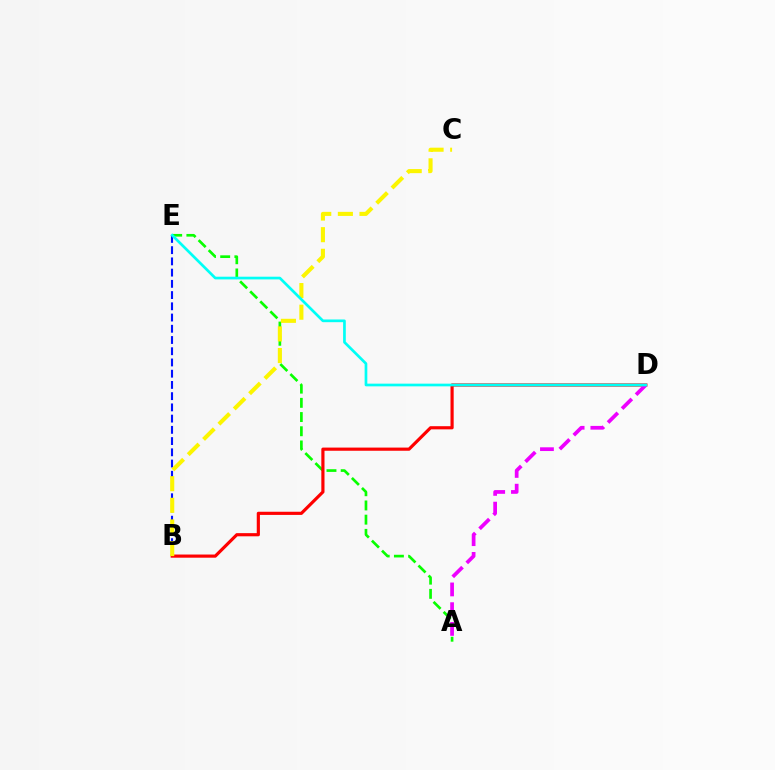{('A', 'E'): [{'color': '#08ff00', 'line_style': 'dashed', 'thickness': 1.93}], ('B', 'E'): [{'color': '#0010ff', 'line_style': 'dashed', 'thickness': 1.53}], ('B', 'D'): [{'color': '#ff0000', 'line_style': 'solid', 'thickness': 2.28}], ('A', 'D'): [{'color': '#ee00ff', 'line_style': 'dashed', 'thickness': 2.68}], ('B', 'C'): [{'color': '#fcf500', 'line_style': 'dashed', 'thickness': 2.94}], ('D', 'E'): [{'color': '#00fff6', 'line_style': 'solid', 'thickness': 1.94}]}